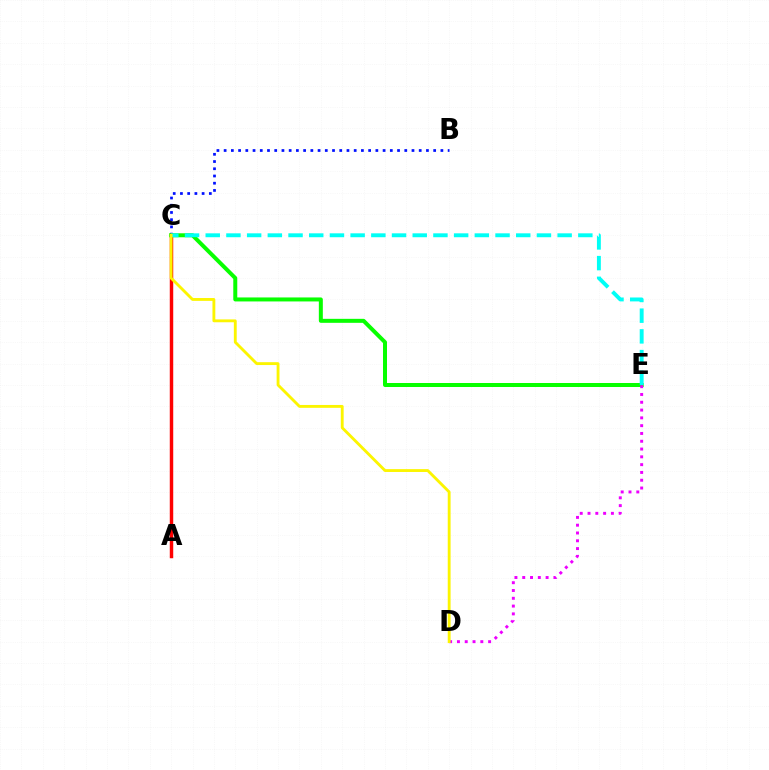{('B', 'C'): [{'color': '#0010ff', 'line_style': 'dotted', 'thickness': 1.96}], ('A', 'C'): [{'color': '#ff0000', 'line_style': 'solid', 'thickness': 2.49}], ('C', 'E'): [{'color': '#08ff00', 'line_style': 'solid', 'thickness': 2.87}, {'color': '#00fff6', 'line_style': 'dashed', 'thickness': 2.81}], ('D', 'E'): [{'color': '#ee00ff', 'line_style': 'dotted', 'thickness': 2.12}], ('C', 'D'): [{'color': '#fcf500', 'line_style': 'solid', 'thickness': 2.05}]}